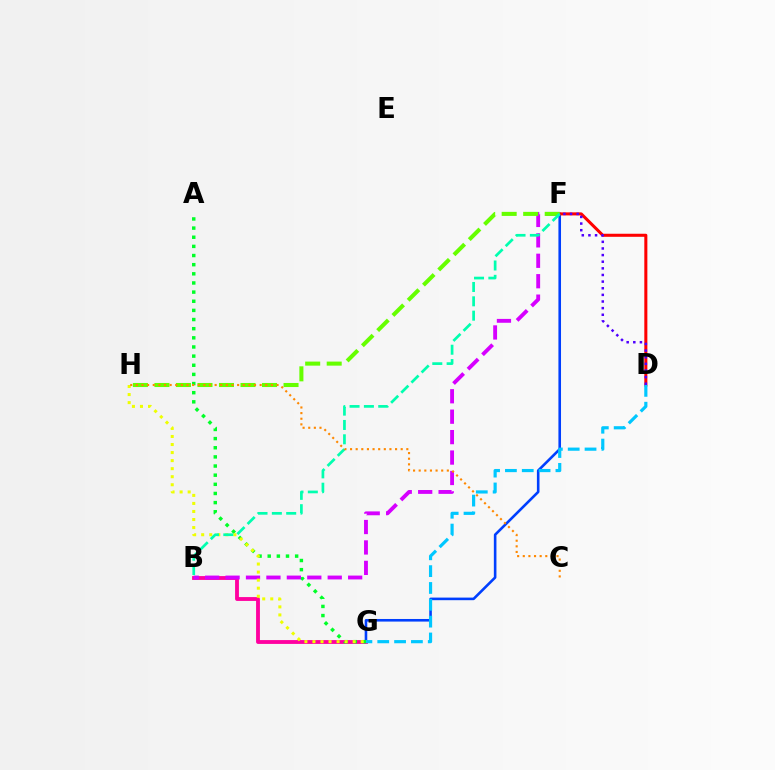{('F', 'G'): [{'color': '#003fff', 'line_style': 'solid', 'thickness': 1.87}], ('B', 'G'): [{'color': '#ff00a0', 'line_style': 'solid', 'thickness': 2.76}], ('D', 'F'): [{'color': '#ff0000', 'line_style': 'solid', 'thickness': 2.2}, {'color': '#4f00ff', 'line_style': 'dotted', 'thickness': 1.8}], ('A', 'G'): [{'color': '#00ff27', 'line_style': 'dotted', 'thickness': 2.48}], ('B', 'F'): [{'color': '#d600ff', 'line_style': 'dashed', 'thickness': 2.78}, {'color': '#00ffaf', 'line_style': 'dashed', 'thickness': 1.95}], ('F', 'H'): [{'color': '#66ff00', 'line_style': 'dashed', 'thickness': 2.92}], ('D', 'G'): [{'color': '#00c7ff', 'line_style': 'dashed', 'thickness': 2.29}], ('G', 'H'): [{'color': '#eeff00', 'line_style': 'dotted', 'thickness': 2.19}], ('C', 'H'): [{'color': '#ff8800', 'line_style': 'dotted', 'thickness': 1.53}]}